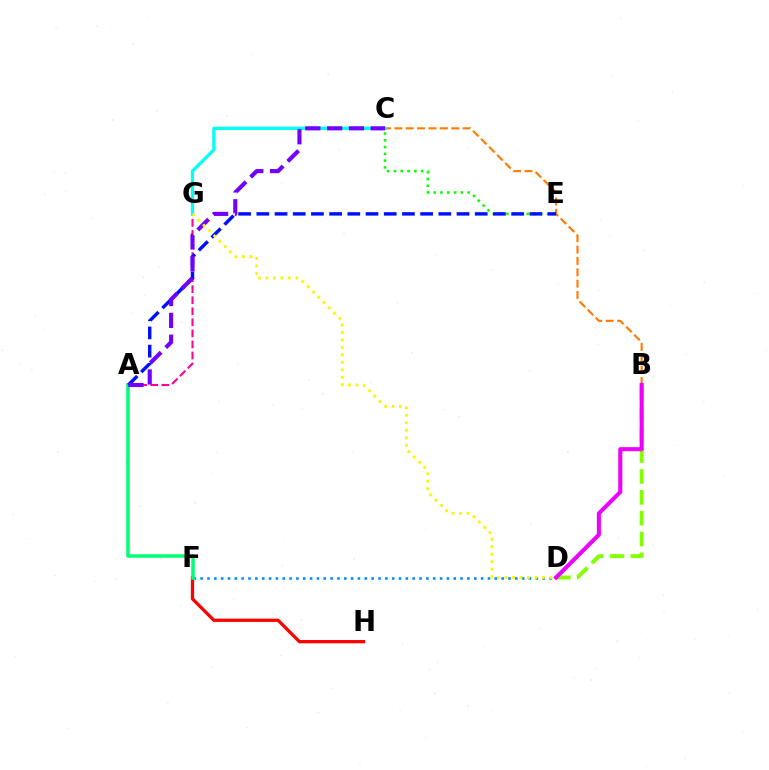{('B', 'C'): [{'color': '#ff7c00', 'line_style': 'dashed', 'thickness': 1.55}], ('F', 'H'): [{'color': '#ff0000', 'line_style': 'solid', 'thickness': 2.36}], ('A', 'G'): [{'color': '#ff0094', 'line_style': 'dashed', 'thickness': 1.5}], ('C', 'G'): [{'color': '#00fff6', 'line_style': 'solid', 'thickness': 2.36}], ('D', 'F'): [{'color': '#008cff', 'line_style': 'dotted', 'thickness': 1.86}], ('B', 'D'): [{'color': '#84ff00', 'line_style': 'dashed', 'thickness': 2.83}, {'color': '#ee00ff', 'line_style': 'solid', 'thickness': 2.91}], ('C', 'E'): [{'color': '#08ff00', 'line_style': 'dotted', 'thickness': 1.85}], ('A', 'F'): [{'color': '#00ff74', 'line_style': 'solid', 'thickness': 2.53}], ('A', 'E'): [{'color': '#0010ff', 'line_style': 'dashed', 'thickness': 2.47}], ('A', 'C'): [{'color': '#7200ff', 'line_style': 'dashed', 'thickness': 2.96}], ('D', 'G'): [{'color': '#fcf500', 'line_style': 'dotted', 'thickness': 2.03}]}